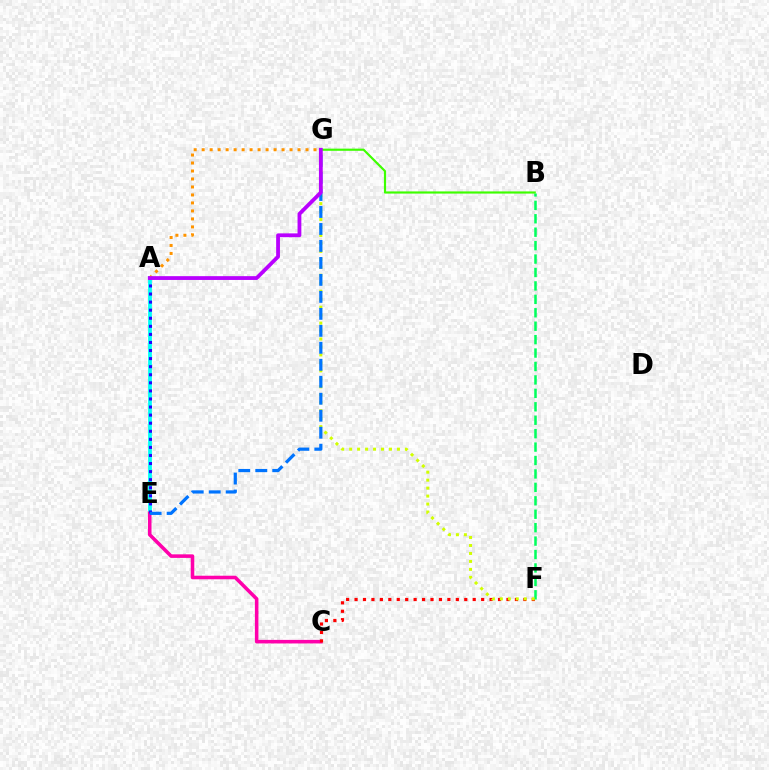{('A', 'E'): [{'color': '#00fff6', 'line_style': 'solid', 'thickness': 2.71}, {'color': '#2500ff', 'line_style': 'dotted', 'thickness': 2.19}], ('C', 'E'): [{'color': '#ff00ac', 'line_style': 'solid', 'thickness': 2.56}], ('C', 'F'): [{'color': '#ff0000', 'line_style': 'dotted', 'thickness': 2.29}], ('B', 'F'): [{'color': '#00ff5c', 'line_style': 'dashed', 'thickness': 1.82}], ('F', 'G'): [{'color': '#d1ff00', 'line_style': 'dotted', 'thickness': 2.16}], ('E', 'G'): [{'color': '#0074ff', 'line_style': 'dashed', 'thickness': 2.31}], ('A', 'G'): [{'color': '#ff9400', 'line_style': 'dotted', 'thickness': 2.17}, {'color': '#b900ff', 'line_style': 'solid', 'thickness': 2.73}], ('B', 'G'): [{'color': '#3dff00', 'line_style': 'solid', 'thickness': 1.56}]}